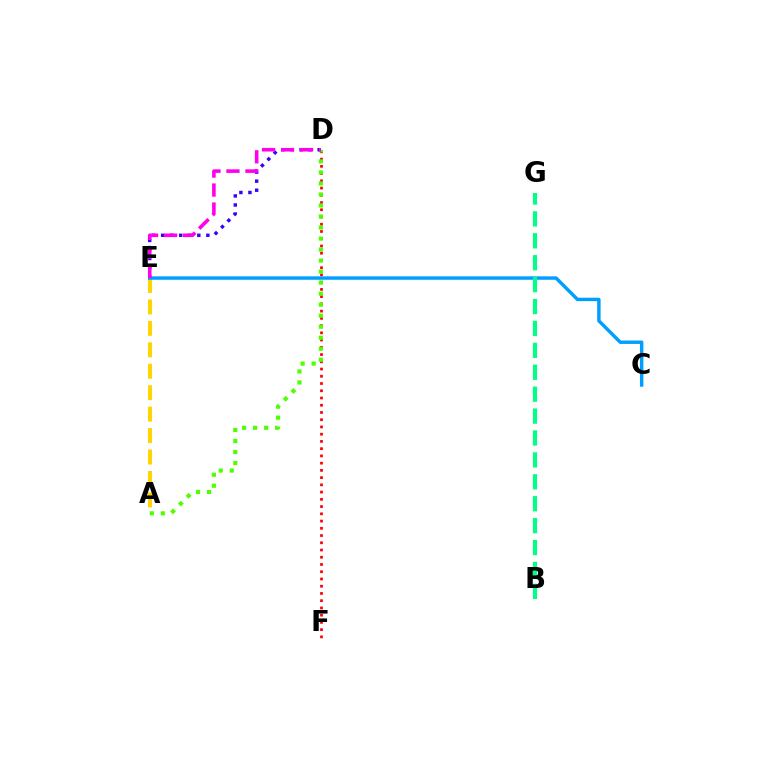{('D', 'F'): [{'color': '#ff0000', 'line_style': 'dotted', 'thickness': 1.97}], ('A', 'D'): [{'color': '#4fff00', 'line_style': 'dotted', 'thickness': 2.99}], ('D', 'E'): [{'color': '#3700ff', 'line_style': 'dotted', 'thickness': 2.46}, {'color': '#ff00ed', 'line_style': 'dashed', 'thickness': 2.58}], ('A', 'E'): [{'color': '#ffd500', 'line_style': 'dashed', 'thickness': 2.91}], ('C', 'E'): [{'color': '#009eff', 'line_style': 'solid', 'thickness': 2.47}], ('B', 'G'): [{'color': '#00ff86', 'line_style': 'dashed', 'thickness': 2.98}]}